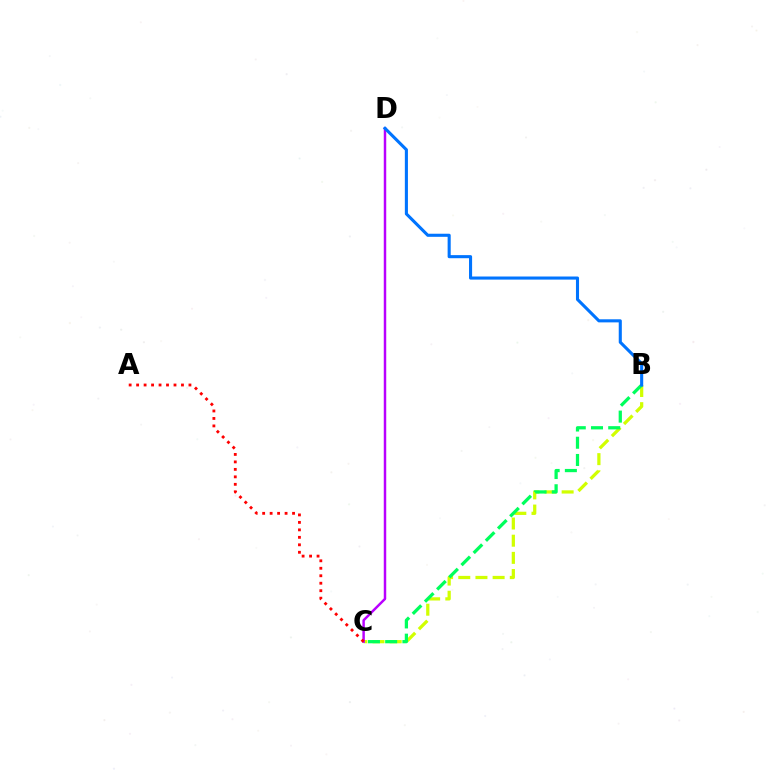{('B', 'C'): [{'color': '#d1ff00', 'line_style': 'dashed', 'thickness': 2.33}, {'color': '#00ff5c', 'line_style': 'dashed', 'thickness': 2.34}], ('C', 'D'): [{'color': '#b900ff', 'line_style': 'solid', 'thickness': 1.78}], ('A', 'C'): [{'color': '#ff0000', 'line_style': 'dotted', 'thickness': 2.03}], ('B', 'D'): [{'color': '#0074ff', 'line_style': 'solid', 'thickness': 2.22}]}